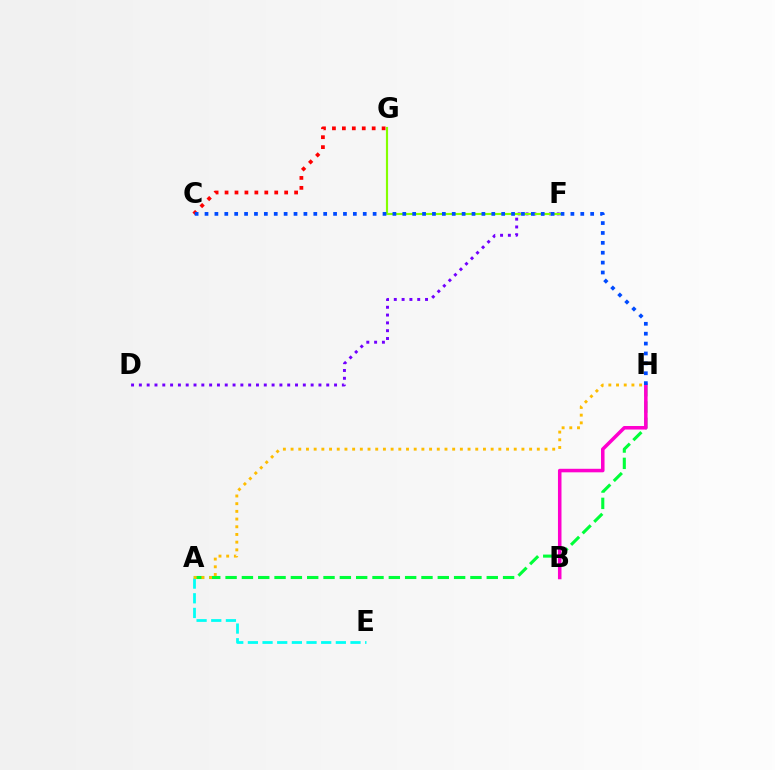{('C', 'G'): [{'color': '#ff0000', 'line_style': 'dotted', 'thickness': 2.7}], ('A', 'H'): [{'color': '#00ff39', 'line_style': 'dashed', 'thickness': 2.22}, {'color': '#ffbd00', 'line_style': 'dotted', 'thickness': 2.09}], ('D', 'F'): [{'color': '#7200ff', 'line_style': 'dotted', 'thickness': 2.12}], ('A', 'E'): [{'color': '#00fff6', 'line_style': 'dashed', 'thickness': 1.99}], ('B', 'H'): [{'color': '#ff00cf', 'line_style': 'solid', 'thickness': 2.54}], ('F', 'G'): [{'color': '#84ff00', 'line_style': 'solid', 'thickness': 1.55}], ('C', 'H'): [{'color': '#004bff', 'line_style': 'dotted', 'thickness': 2.69}]}